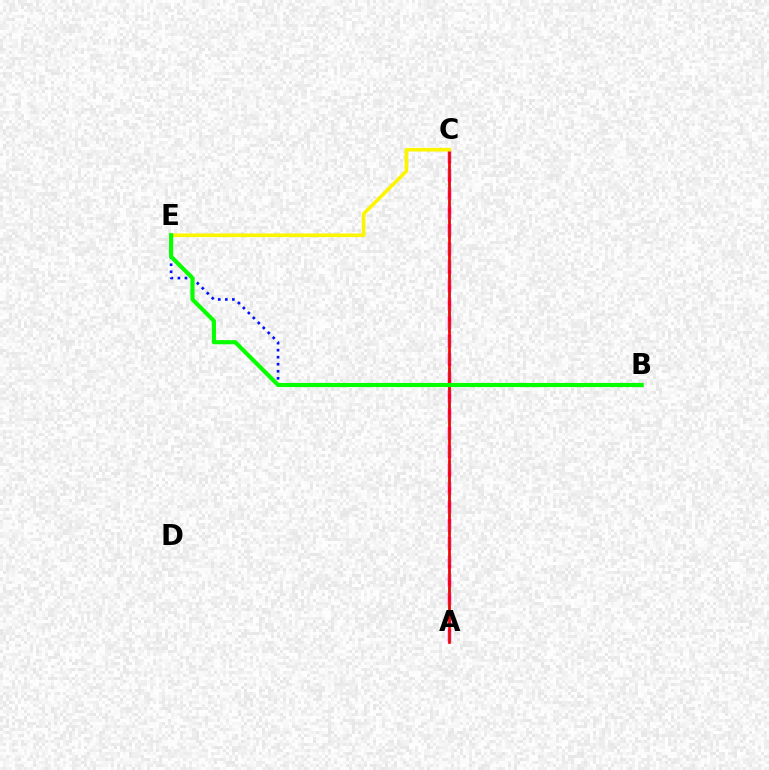{('A', 'C'): [{'color': '#ee00ff', 'line_style': 'dashed', 'thickness': 2.5}, {'color': '#00fff6', 'line_style': 'dashed', 'thickness': 2.11}, {'color': '#ff0000', 'line_style': 'solid', 'thickness': 1.94}], ('B', 'E'): [{'color': '#0010ff', 'line_style': 'dotted', 'thickness': 1.91}, {'color': '#08ff00', 'line_style': 'solid', 'thickness': 2.98}], ('C', 'E'): [{'color': '#fcf500', 'line_style': 'solid', 'thickness': 2.6}]}